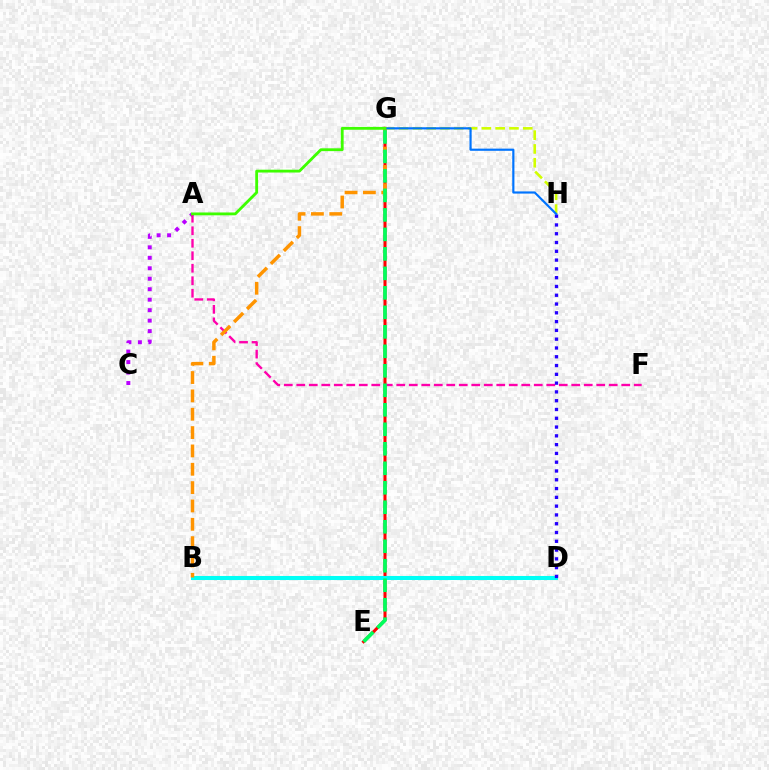{('A', 'C'): [{'color': '#b900ff', 'line_style': 'dotted', 'thickness': 2.85}], ('E', 'G'): [{'color': '#ff0000', 'line_style': 'solid', 'thickness': 2.19}, {'color': '#00ff5c', 'line_style': 'dashed', 'thickness': 2.65}], ('B', 'D'): [{'color': '#00fff6', 'line_style': 'solid', 'thickness': 2.92}], ('A', 'F'): [{'color': '#ff00ac', 'line_style': 'dashed', 'thickness': 1.7}], ('G', 'H'): [{'color': '#d1ff00', 'line_style': 'dashed', 'thickness': 1.87}, {'color': '#0074ff', 'line_style': 'solid', 'thickness': 1.57}], ('B', 'G'): [{'color': '#ff9400', 'line_style': 'dashed', 'thickness': 2.49}], ('D', 'H'): [{'color': '#2500ff', 'line_style': 'dotted', 'thickness': 2.39}], ('A', 'G'): [{'color': '#3dff00', 'line_style': 'solid', 'thickness': 2.04}]}